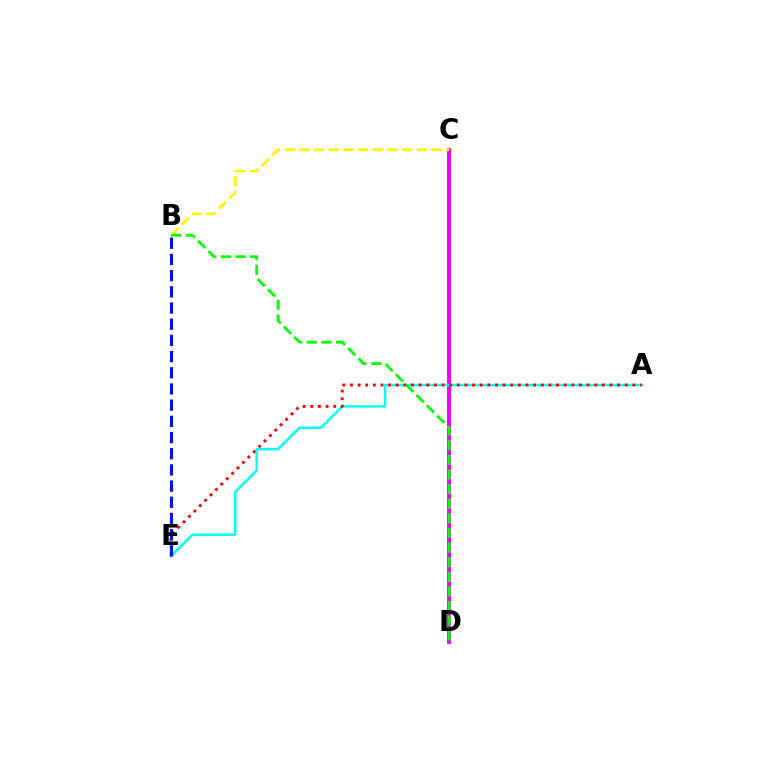{('C', 'D'): [{'color': '#ee00ff', 'line_style': 'solid', 'thickness': 2.82}], ('A', 'E'): [{'color': '#00fff6', 'line_style': 'solid', 'thickness': 1.79}, {'color': '#ff0000', 'line_style': 'dotted', 'thickness': 2.07}], ('B', 'C'): [{'color': '#fcf500', 'line_style': 'dashed', 'thickness': 1.99}], ('B', 'E'): [{'color': '#0010ff', 'line_style': 'dashed', 'thickness': 2.2}], ('B', 'D'): [{'color': '#08ff00', 'line_style': 'dashed', 'thickness': 1.99}]}